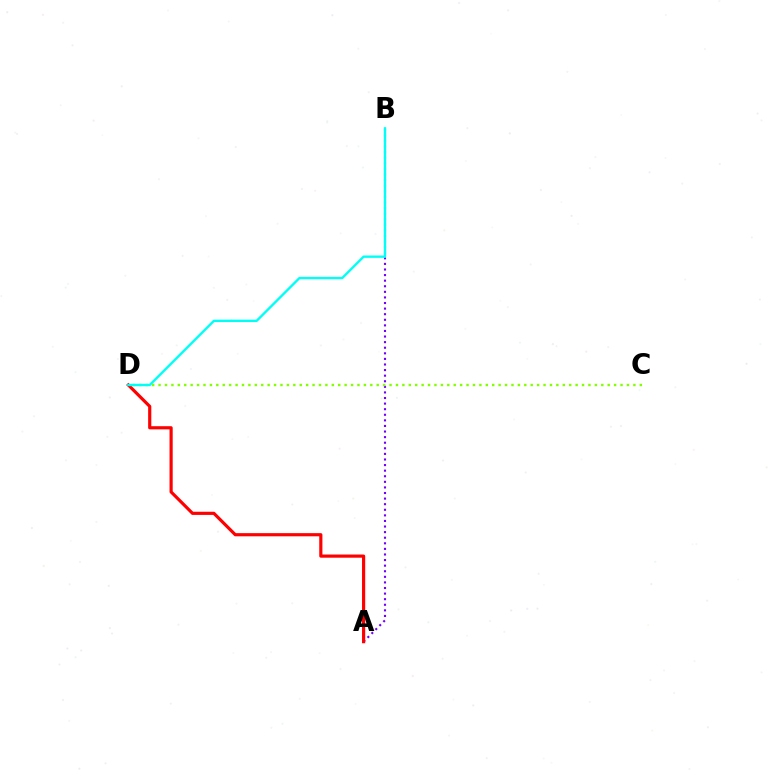{('A', 'B'): [{'color': '#7200ff', 'line_style': 'dotted', 'thickness': 1.52}], ('C', 'D'): [{'color': '#84ff00', 'line_style': 'dotted', 'thickness': 1.74}], ('A', 'D'): [{'color': '#ff0000', 'line_style': 'solid', 'thickness': 2.28}], ('B', 'D'): [{'color': '#00fff6', 'line_style': 'solid', 'thickness': 1.71}]}